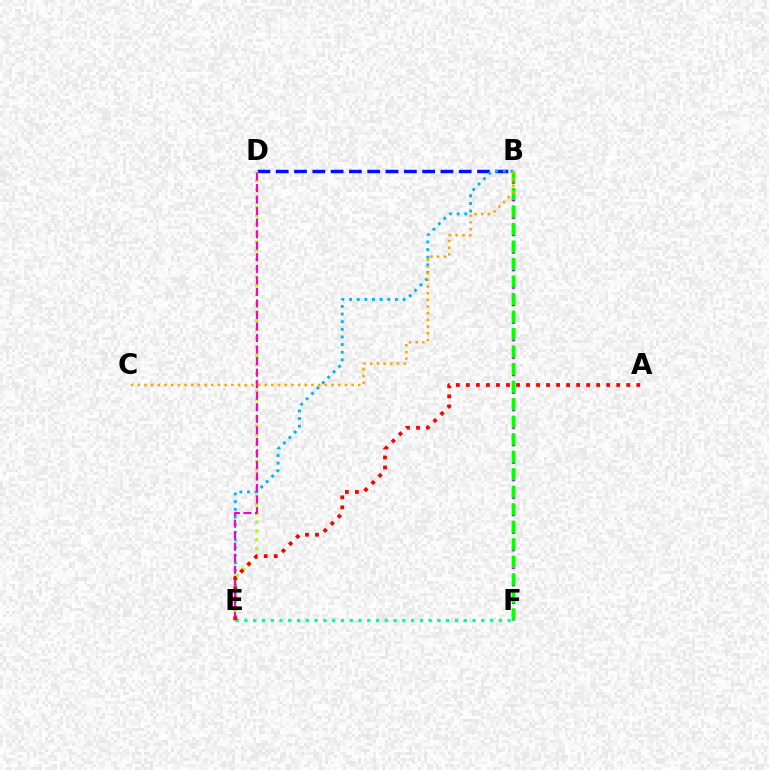{('B', 'D'): [{'color': '#0010ff', 'line_style': 'dashed', 'thickness': 2.49}], ('D', 'E'): [{'color': '#b3ff00', 'line_style': 'dotted', 'thickness': 2.38}, {'color': '#ff00bd', 'line_style': 'dashed', 'thickness': 1.57}], ('B', 'E'): [{'color': '#00b5ff', 'line_style': 'dotted', 'thickness': 2.08}], ('B', 'F'): [{'color': '#9b00ff', 'line_style': 'dashed', 'thickness': 2.38}, {'color': '#08ff00', 'line_style': 'dashed', 'thickness': 2.38}], ('E', 'F'): [{'color': '#00ff9d', 'line_style': 'dotted', 'thickness': 2.38}], ('B', 'C'): [{'color': '#ffa500', 'line_style': 'dotted', 'thickness': 1.82}], ('A', 'E'): [{'color': '#ff0000', 'line_style': 'dotted', 'thickness': 2.72}]}